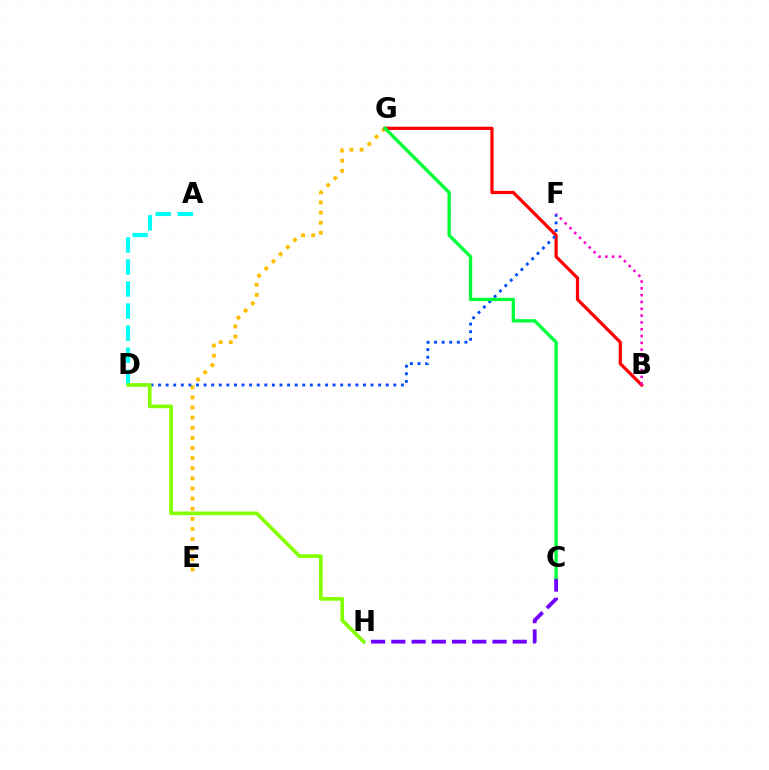{('C', 'H'): [{'color': '#7200ff', 'line_style': 'dashed', 'thickness': 2.75}], ('A', 'D'): [{'color': '#00fff6', 'line_style': 'dashed', 'thickness': 3.0}], ('E', 'G'): [{'color': '#ffbd00', 'line_style': 'dotted', 'thickness': 2.75}], ('B', 'G'): [{'color': '#ff0000', 'line_style': 'solid', 'thickness': 2.32}], ('D', 'F'): [{'color': '#004bff', 'line_style': 'dotted', 'thickness': 2.06}], ('D', 'H'): [{'color': '#84ff00', 'line_style': 'solid', 'thickness': 2.64}], ('C', 'G'): [{'color': '#00ff39', 'line_style': 'solid', 'thickness': 2.4}], ('B', 'F'): [{'color': '#ff00cf', 'line_style': 'dotted', 'thickness': 1.85}]}